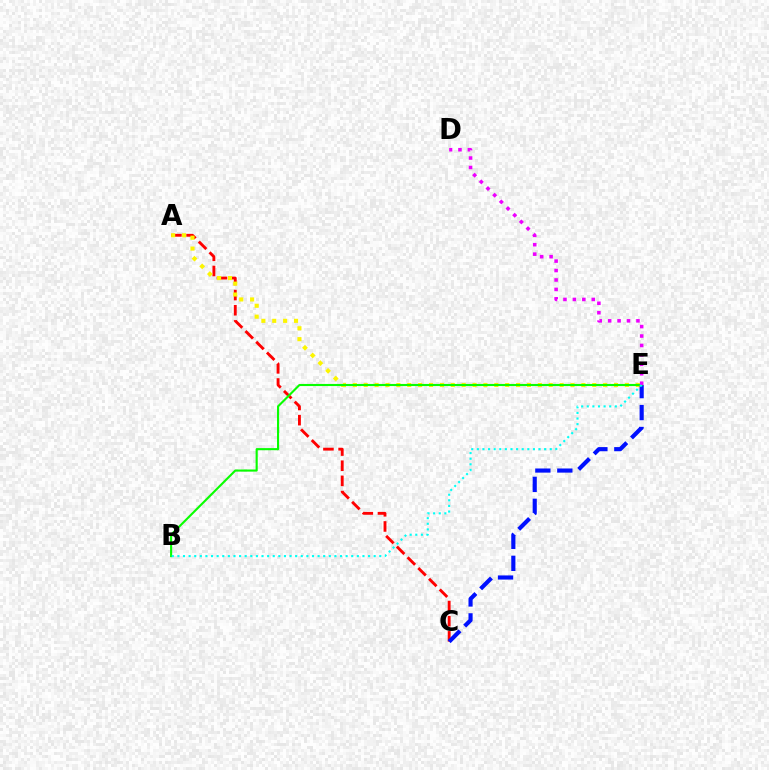{('A', 'C'): [{'color': '#ff0000', 'line_style': 'dashed', 'thickness': 2.06}], ('A', 'E'): [{'color': '#fcf500', 'line_style': 'dotted', 'thickness': 2.96}], ('C', 'E'): [{'color': '#0010ff', 'line_style': 'dashed', 'thickness': 2.98}], ('B', 'E'): [{'color': '#08ff00', 'line_style': 'solid', 'thickness': 1.53}, {'color': '#00fff6', 'line_style': 'dotted', 'thickness': 1.52}], ('D', 'E'): [{'color': '#ee00ff', 'line_style': 'dotted', 'thickness': 2.56}]}